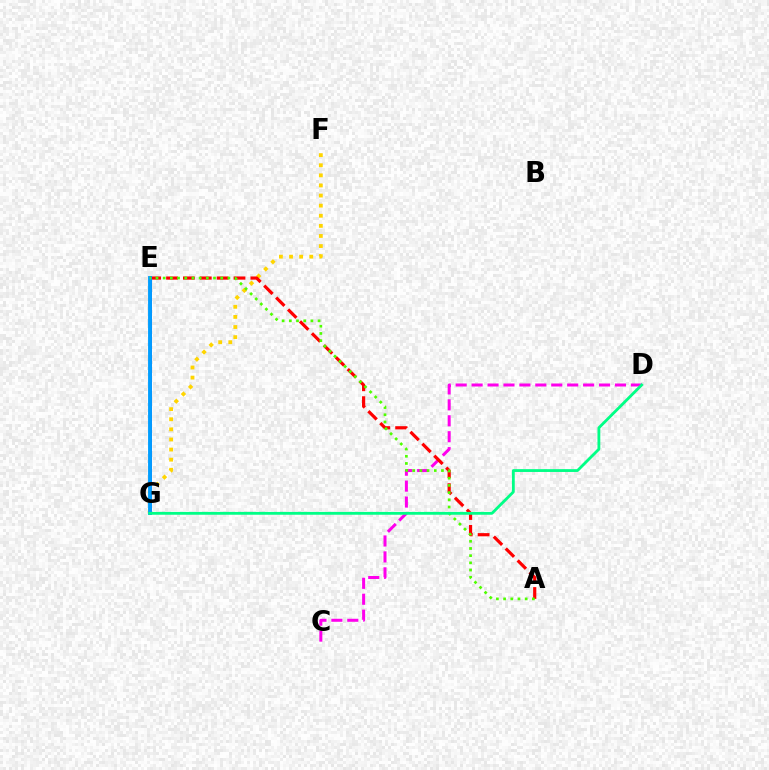{('C', 'D'): [{'color': '#ff00ed', 'line_style': 'dashed', 'thickness': 2.16}], ('E', 'G'): [{'color': '#3700ff', 'line_style': 'solid', 'thickness': 1.88}, {'color': '#009eff', 'line_style': 'solid', 'thickness': 2.78}], ('F', 'G'): [{'color': '#ffd500', 'line_style': 'dotted', 'thickness': 2.75}], ('A', 'E'): [{'color': '#ff0000', 'line_style': 'dashed', 'thickness': 2.29}, {'color': '#4fff00', 'line_style': 'dotted', 'thickness': 1.95}], ('D', 'G'): [{'color': '#00ff86', 'line_style': 'solid', 'thickness': 2.03}]}